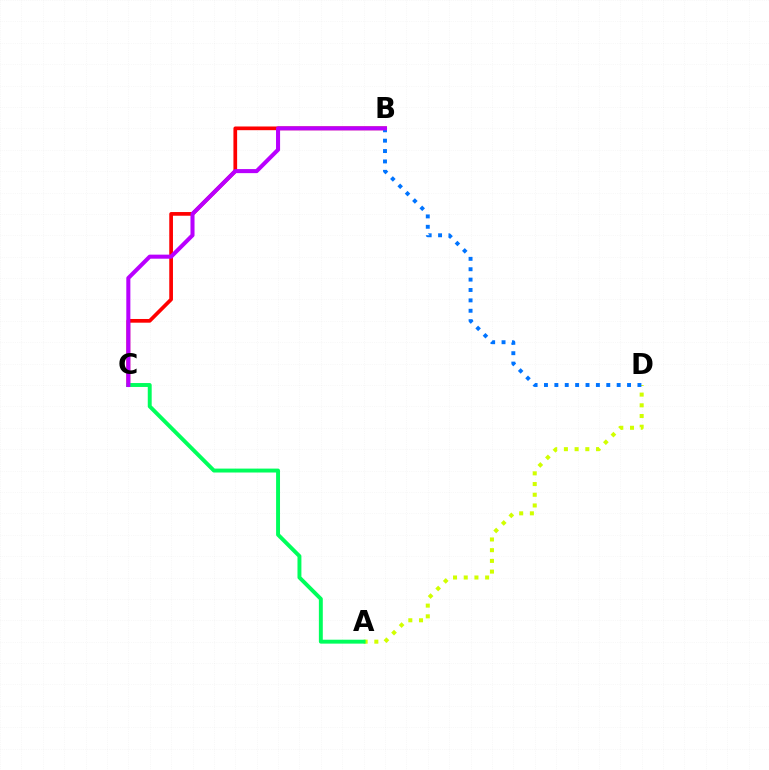{('A', 'D'): [{'color': '#d1ff00', 'line_style': 'dotted', 'thickness': 2.91}], ('B', 'C'): [{'color': '#ff0000', 'line_style': 'solid', 'thickness': 2.66}, {'color': '#b900ff', 'line_style': 'solid', 'thickness': 2.92}], ('A', 'C'): [{'color': '#00ff5c', 'line_style': 'solid', 'thickness': 2.82}], ('B', 'D'): [{'color': '#0074ff', 'line_style': 'dotted', 'thickness': 2.82}]}